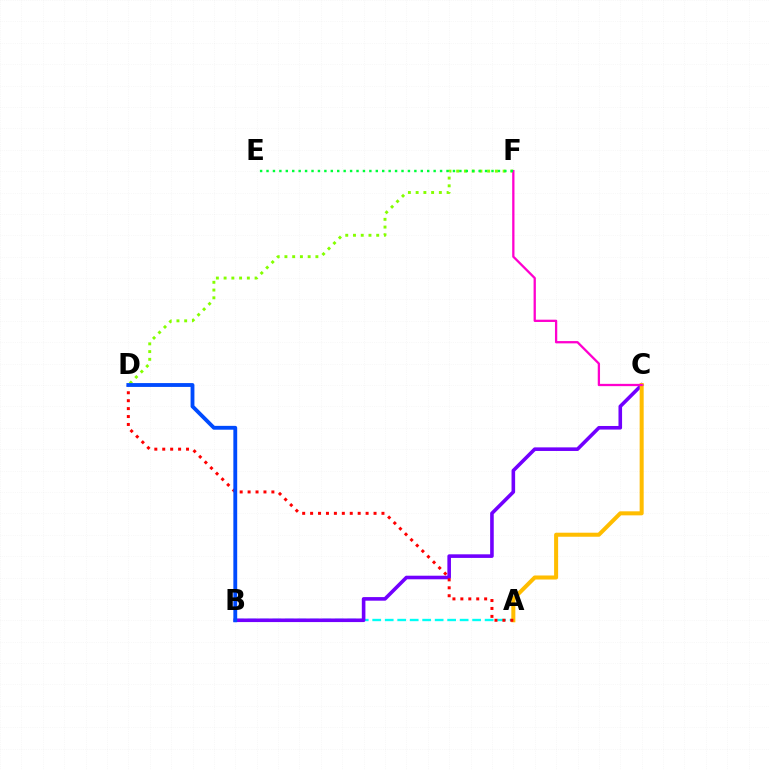{('A', 'B'): [{'color': '#00fff6', 'line_style': 'dashed', 'thickness': 1.7}], ('B', 'C'): [{'color': '#7200ff', 'line_style': 'solid', 'thickness': 2.59}], ('A', 'C'): [{'color': '#ffbd00', 'line_style': 'solid', 'thickness': 2.9}], ('D', 'F'): [{'color': '#84ff00', 'line_style': 'dotted', 'thickness': 2.1}], ('A', 'D'): [{'color': '#ff0000', 'line_style': 'dotted', 'thickness': 2.15}], ('C', 'F'): [{'color': '#ff00cf', 'line_style': 'solid', 'thickness': 1.65}], ('E', 'F'): [{'color': '#00ff39', 'line_style': 'dotted', 'thickness': 1.75}], ('B', 'D'): [{'color': '#004bff', 'line_style': 'solid', 'thickness': 2.76}]}